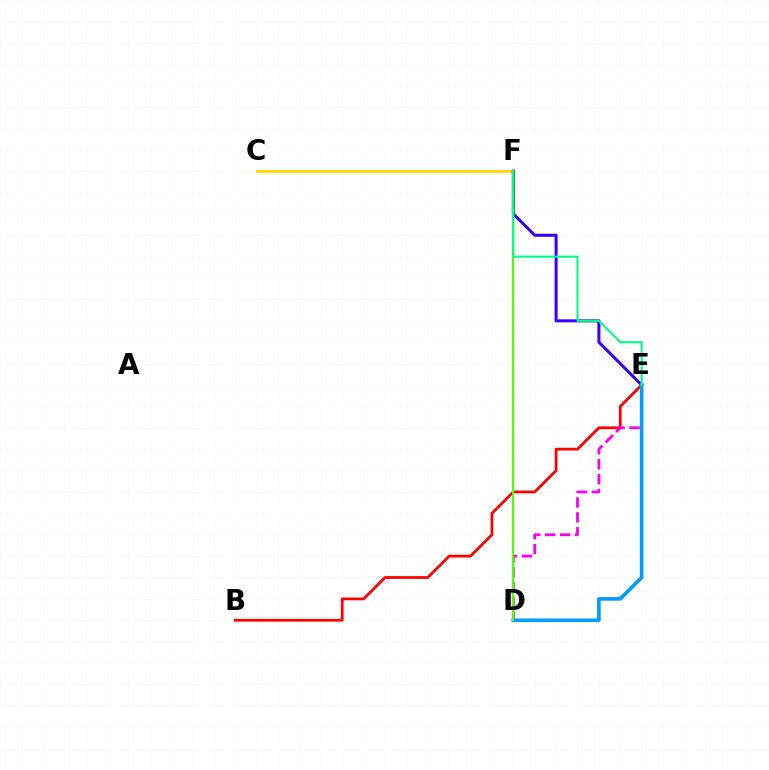{('C', 'F'): [{'color': '#ffd500', 'line_style': 'solid', 'thickness': 2.06}], ('B', 'E'): [{'color': '#ff0000', 'line_style': 'solid', 'thickness': 1.99}], ('D', 'E'): [{'color': '#ff00ed', 'line_style': 'dashed', 'thickness': 2.02}, {'color': '#009eff', 'line_style': 'solid', 'thickness': 2.62}], ('E', 'F'): [{'color': '#3700ff', 'line_style': 'solid', 'thickness': 2.19}, {'color': '#00ff86', 'line_style': 'solid', 'thickness': 1.51}], ('D', 'F'): [{'color': '#4fff00', 'line_style': 'solid', 'thickness': 1.54}]}